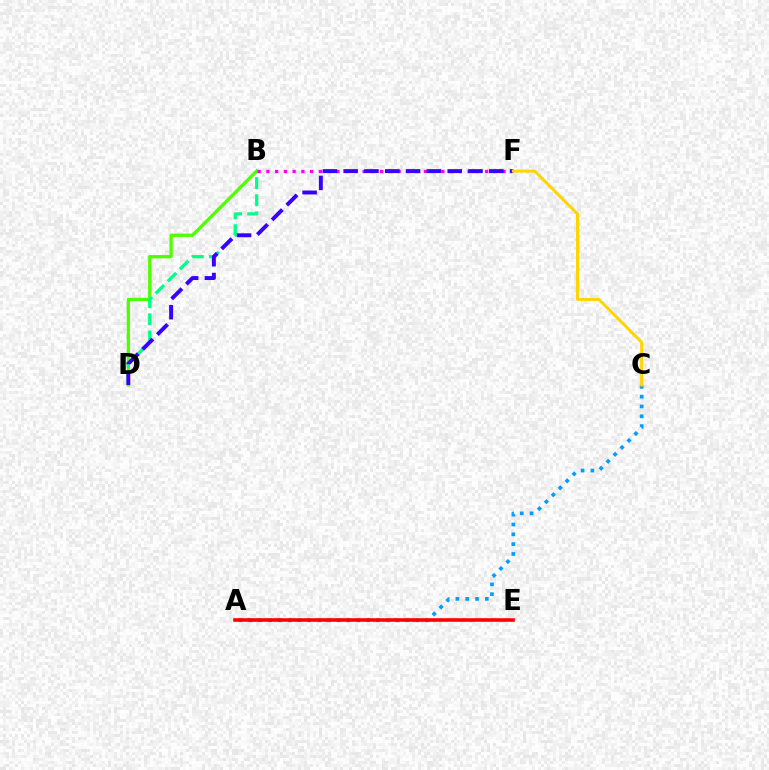{('B', 'D'): [{'color': '#4fff00', 'line_style': 'solid', 'thickness': 2.36}, {'color': '#00ff86', 'line_style': 'dashed', 'thickness': 2.33}], ('A', 'C'): [{'color': '#009eff', 'line_style': 'dotted', 'thickness': 2.67}], ('B', 'F'): [{'color': '#ff00ed', 'line_style': 'dotted', 'thickness': 2.38}], ('D', 'F'): [{'color': '#3700ff', 'line_style': 'dashed', 'thickness': 2.83}], ('C', 'F'): [{'color': '#ffd500', 'line_style': 'solid', 'thickness': 2.14}], ('A', 'E'): [{'color': '#ff0000', 'line_style': 'solid', 'thickness': 2.58}]}